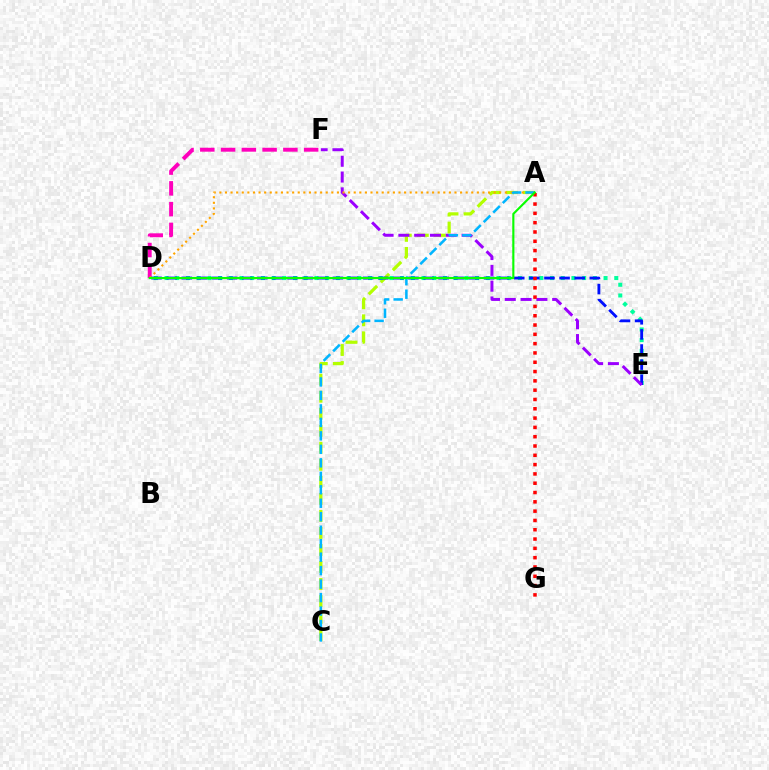{('A', 'C'): [{'color': '#b3ff00', 'line_style': 'dashed', 'thickness': 2.31}, {'color': '#00b5ff', 'line_style': 'dashed', 'thickness': 1.83}], ('D', 'E'): [{'color': '#00ff9d', 'line_style': 'dotted', 'thickness': 2.91}, {'color': '#0010ff', 'line_style': 'dashed', 'thickness': 2.05}], ('D', 'F'): [{'color': '#ff00bd', 'line_style': 'dashed', 'thickness': 2.82}], ('E', 'F'): [{'color': '#9b00ff', 'line_style': 'dashed', 'thickness': 2.15}], ('A', 'D'): [{'color': '#ffa500', 'line_style': 'dotted', 'thickness': 1.52}, {'color': '#08ff00', 'line_style': 'solid', 'thickness': 1.54}], ('A', 'G'): [{'color': '#ff0000', 'line_style': 'dotted', 'thickness': 2.53}]}